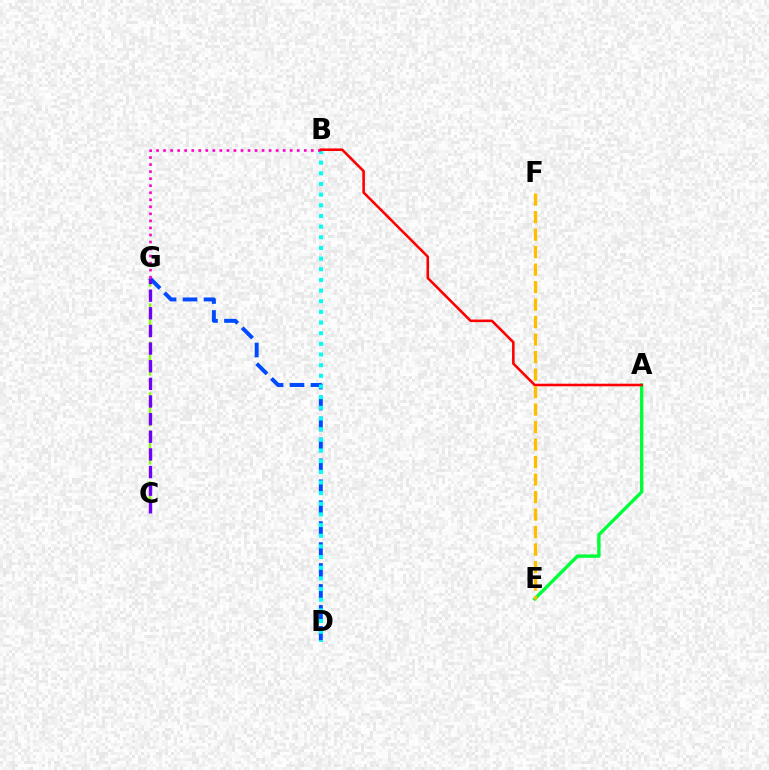{('A', 'E'): [{'color': '#00ff39', 'line_style': 'solid', 'thickness': 2.43}], ('D', 'G'): [{'color': '#004bff', 'line_style': 'dashed', 'thickness': 2.84}], ('C', 'G'): [{'color': '#84ff00', 'line_style': 'dashed', 'thickness': 1.72}, {'color': '#7200ff', 'line_style': 'dashed', 'thickness': 2.4}], ('B', 'D'): [{'color': '#00fff6', 'line_style': 'dotted', 'thickness': 2.9}], ('B', 'G'): [{'color': '#ff00cf', 'line_style': 'dotted', 'thickness': 1.91}], ('A', 'B'): [{'color': '#ff0000', 'line_style': 'solid', 'thickness': 1.86}], ('E', 'F'): [{'color': '#ffbd00', 'line_style': 'dashed', 'thickness': 2.38}]}